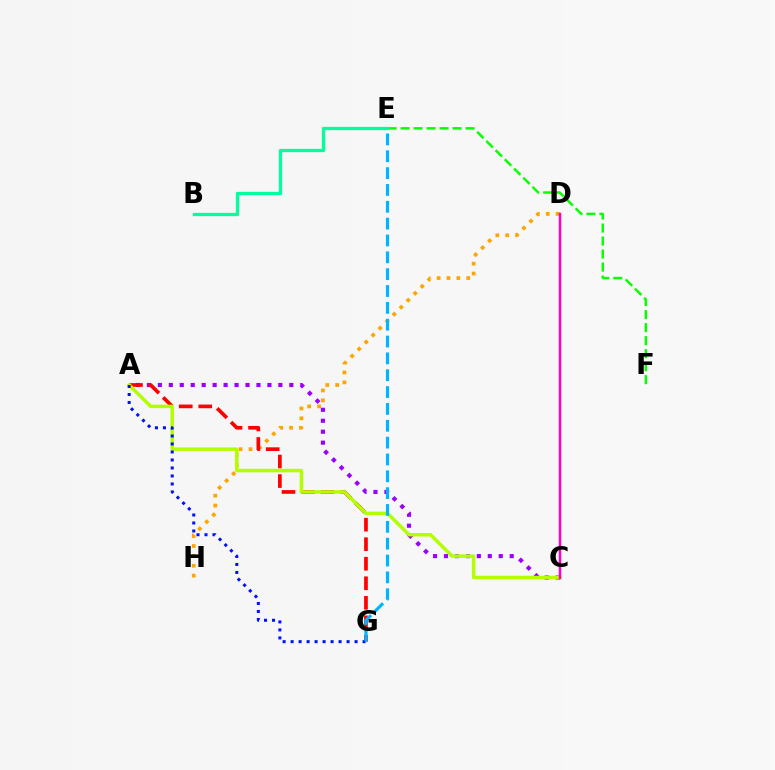{('D', 'H'): [{'color': '#ffa500', 'line_style': 'dotted', 'thickness': 2.68}], ('E', 'F'): [{'color': '#08ff00', 'line_style': 'dashed', 'thickness': 1.77}], ('A', 'C'): [{'color': '#9b00ff', 'line_style': 'dotted', 'thickness': 2.98}, {'color': '#b3ff00', 'line_style': 'solid', 'thickness': 2.51}], ('B', 'E'): [{'color': '#00ff9d', 'line_style': 'solid', 'thickness': 2.36}], ('A', 'G'): [{'color': '#ff0000', 'line_style': 'dashed', 'thickness': 2.65}, {'color': '#0010ff', 'line_style': 'dotted', 'thickness': 2.17}], ('C', 'D'): [{'color': '#ff00bd', 'line_style': 'solid', 'thickness': 1.8}], ('E', 'G'): [{'color': '#00b5ff', 'line_style': 'dashed', 'thickness': 2.29}]}